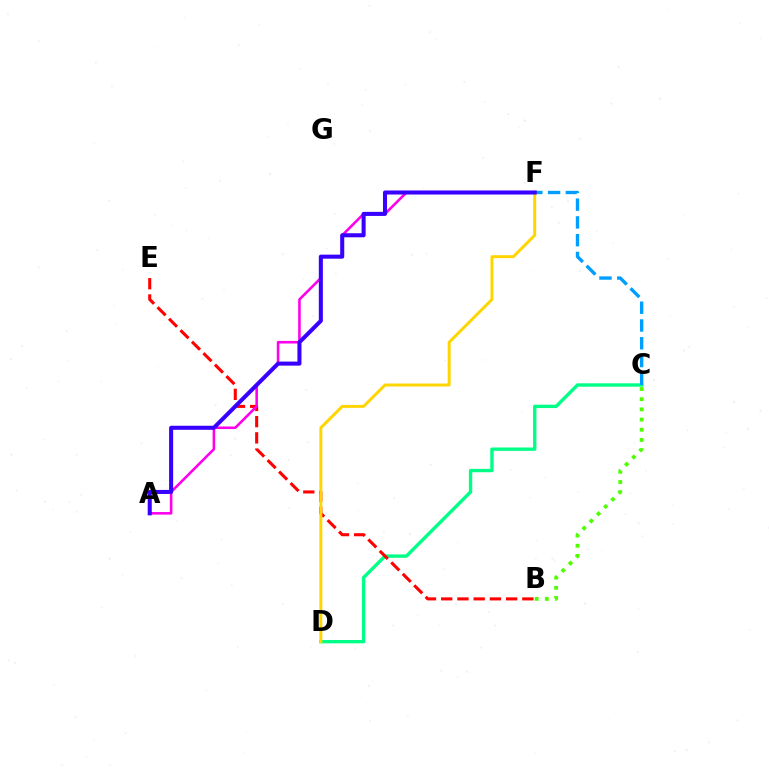{('C', 'D'): [{'color': '#00ff86', 'line_style': 'solid', 'thickness': 2.42}], ('B', 'E'): [{'color': '#ff0000', 'line_style': 'dashed', 'thickness': 2.2}], ('B', 'C'): [{'color': '#4fff00', 'line_style': 'dotted', 'thickness': 2.77}], ('A', 'F'): [{'color': '#ff00ed', 'line_style': 'solid', 'thickness': 1.86}, {'color': '#3700ff', 'line_style': 'solid', 'thickness': 2.92}], ('C', 'F'): [{'color': '#009eff', 'line_style': 'dashed', 'thickness': 2.41}], ('D', 'F'): [{'color': '#ffd500', 'line_style': 'solid', 'thickness': 2.13}]}